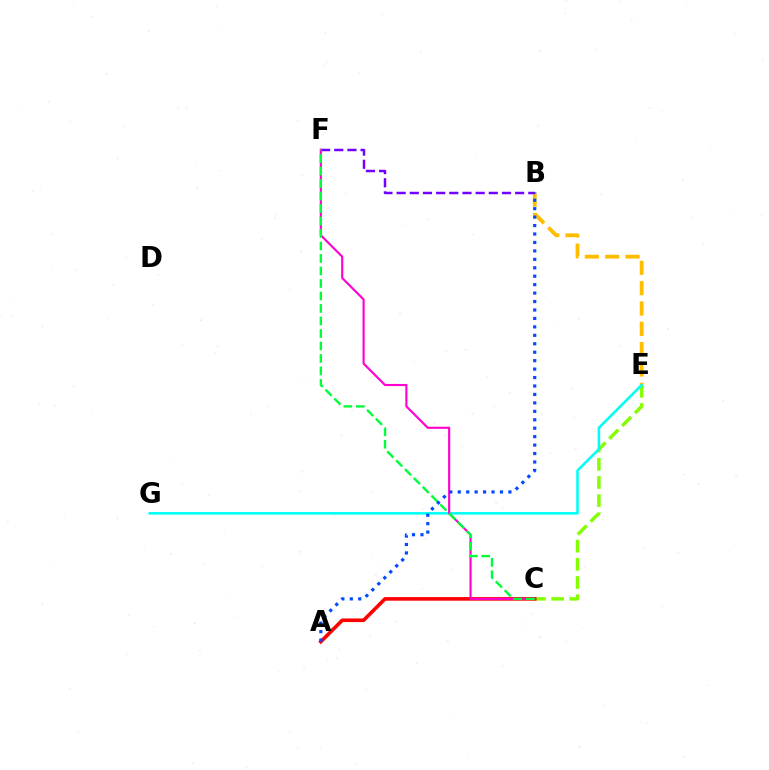{('C', 'E'): [{'color': '#84ff00', 'line_style': 'dashed', 'thickness': 2.46}], ('B', 'E'): [{'color': '#ffbd00', 'line_style': 'dashed', 'thickness': 2.76}], ('A', 'C'): [{'color': '#ff0000', 'line_style': 'solid', 'thickness': 2.6}], ('E', 'G'): [{'color': '#00fff6', 'line_style': 'solid', 'thickness': 1.86}], ('B', 'F'): [{'color': '#7200ff', 'line_style': 'dashed', 'thickness': 1.79}], ('C', 'F'): [{'color': '#ff00cf', 'line_style': 'solid', 'thickness': 1.54}, {'color': '#00ff39', 'line_style': 'dashed', 'thickness': 1.7}], ('A', 'B'): [{'color': '#004bff', 'line_style': 'dotted', 'thickness': 2.29}]}